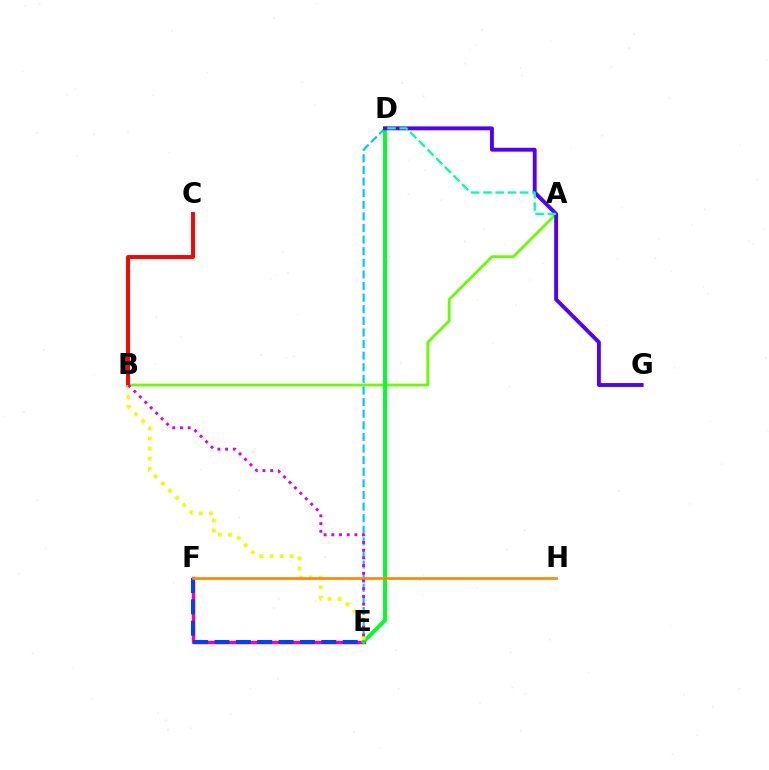{('E', 'F'): [{'color': '#ff00a0', 'line_style': 'solid', 'thickness': 2.47}, {'color': '#003fff', 'line_style': 'dashed', 'thickness': 2.9}], ('D', 'E'): [{'color': '#00c7ff', 'line_style': 'dashed', 'thickness': 1.58}, {'color': '#00ff27', 'line_style': 'solid', 'thickness': 2.83}], ('A', 'B'): [{'color': '#66ff00', 'line_style': 'solid', 'thickness': 2.01}], ('B', 'C'): [{'color': '#ff0000', 'line_style': 'solid', 'thickness': 2.81}], ('D', 'G'): [{'color': '#4f00ff', 'line_style': 'solid', 'thickness': 2.79}], ('B', 'E'): [{'color': '#eeff00', 'line_style': 'dotted', 'thickness': 2.74}, {'color': '#d600ff', 'line_style': 'dotted', 'thickness': 2.09}], ('F', 'H'): [{'color': '#ff8800', 'line_style': 'solid', 'thickness': 1.95}], ('A', 'D'): [{'color': '#00ffaf', 'line_style': 'dashed', 'thickness': 1.66}]}